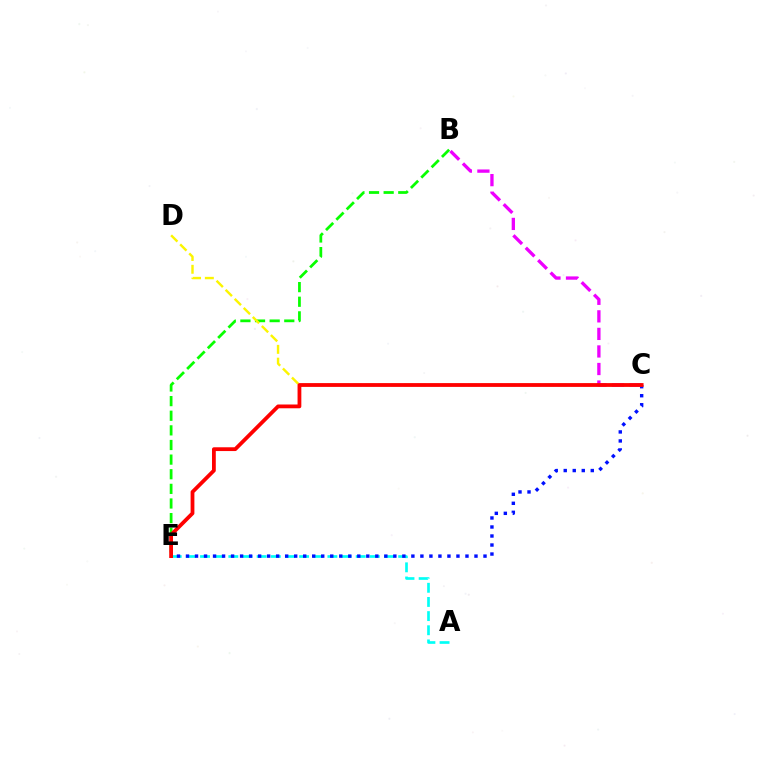{('B', 'E'): [{'color': '#08ff00', 'line_style': 'dashed', 'thickness': 1.99}], ('A', 'E'): [{'color': '#00fff6', 'line_style': 'dashed', 'thickness': 1.92}], ('C', 'D'): [{'color': '#fcf500', 'line_style': 'dashed', 'thickness': 1.74}], ('C', 'E'): [{'color': '#0010ff', 'line_style': 'dotted', 'thickness': 2.45}, {'color': '#ff0000', 'line_style': 'solid', 'thickness': 2.73}], ('B', 'C'): [{'color': '#ee00ff', 'line_style': 'dashed', 'thickness': 2.38}]}